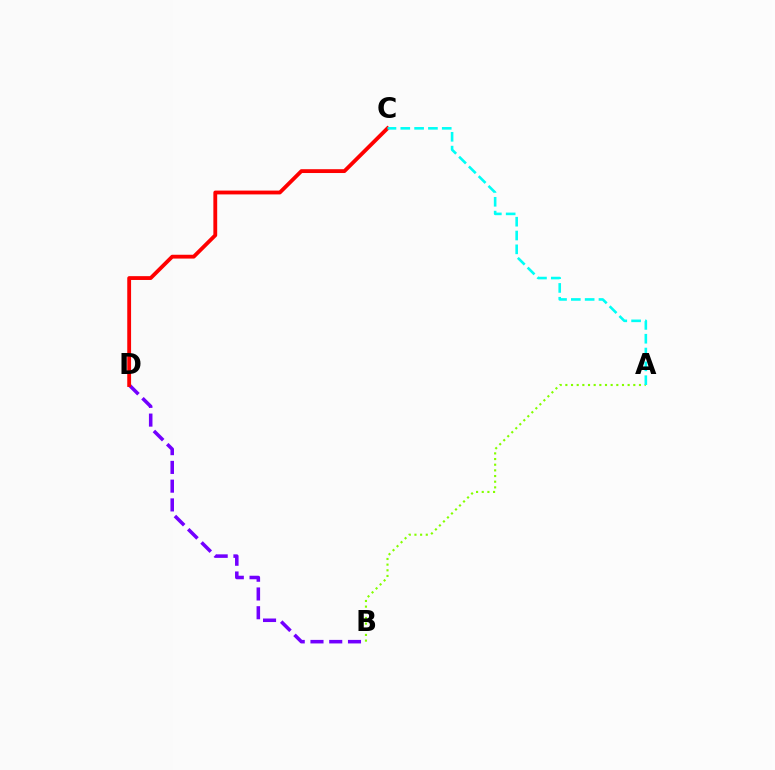{('B', 'D'): [{'color': '#7200ff', 'line_style': 'dashed', 'thickness': 2.55}], ('C', 'D'): [{'color': '#ff0000', 'line_style': 'solid', 'thickness': 2.75}], ('A', 'B'): [{'color': '#84ff00', 'line_style': 'dotted', 'thickness': 1.54}], ('A', 'C'): [{'color': '#00fff6', 'line_style': 'dashed', 'thickness': 1.88}]}